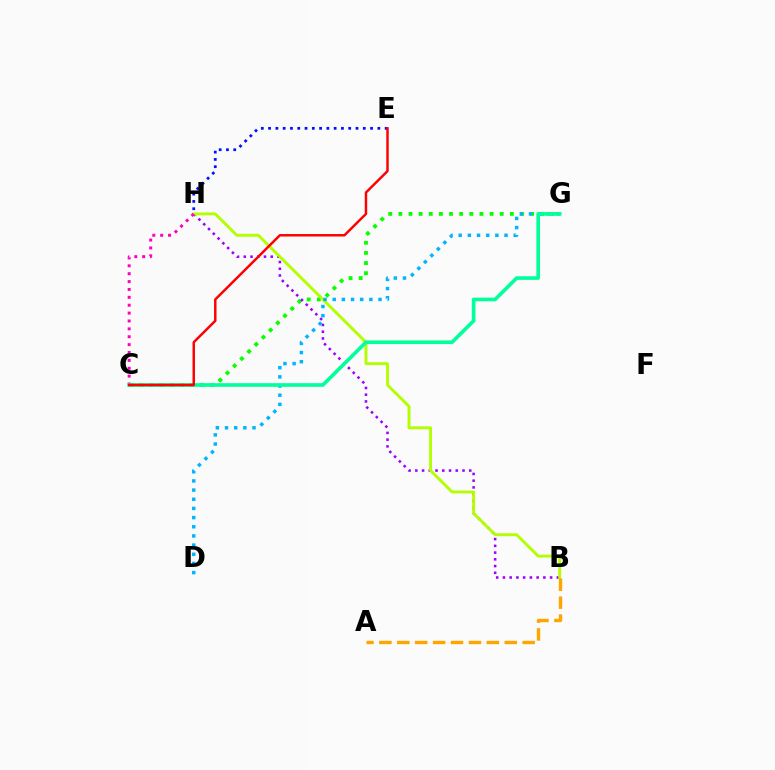{('C', 'G'): [{'color': '#08ff00', 'line_style': 'dotted', 'thickness': 2.75}, {'color': '#00ff9d', 'line_style': 'solid', 'thickness': 2.62}], ('B', 'H'): [{'color': '#9b00ff', 'line_style': 'dotted', 'thickness': 1.83}, {'color': '#b3ff00', 'line_style': 'solid', 'thickness': 2.09}], ('E', 'H'): [{'color': '#0010ff', 'line_style': 'dotted', 'thickness': 1.98}], ('C', 'H'): [{'color': '#ff00bd', 'line_style': 'dotted', 'thickness': 2.14}], ('A', 'B'): [{'color': '#ffa500', 'line_style': 'dashed', 'thickness': 2.43}], ('D', 'G'): [{'color': '#00b5ff', 'line_style': 'dotted', 'thickness': 2.49}], ('C', 'E'): [{'color': '#ff0000', 'line_style': 'solid', 'thickness': 1.77}]}